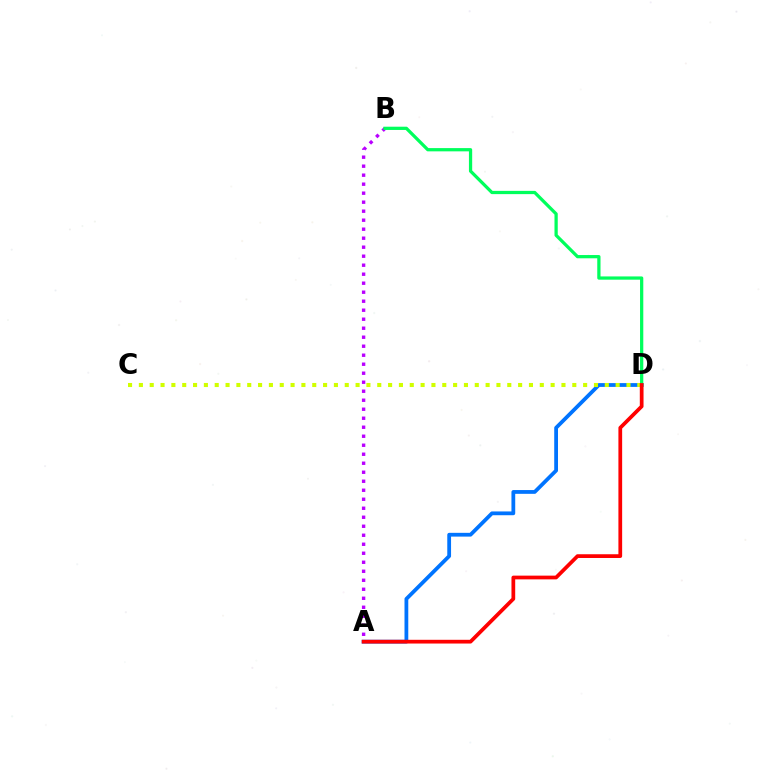{('A', 'D'): [{'color': '#0074ff', 'line_style': 'solid', 'thickness': 2.72}, {'color': '#ff0000', 'line_style': 'solid', 'thickness': 2.69}], ('A', 'B'): [{'color': '#b900ff', 'line_style': 'dotted', 'thickness': 2.45}], ('C', 'D'): [{'color': '#d1ff00', 'line_style': 'dotted', 'thickness': 2.94}], ('B', 'D'): [{'color': '#00ff5c', 'line_style': 'solid', 'thickness': 2.34}]}